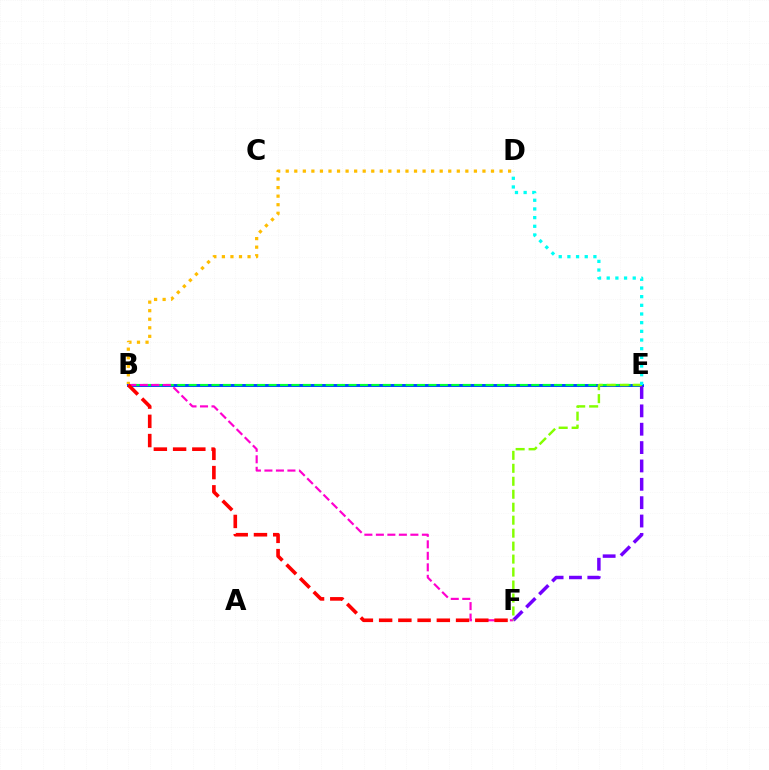{('B', 'D'): [{'color': '#ffbd00', 'line_style': 'dotted', 'thickness': 2.32}], ('B', 'E'): [{'color': '#004bff', 'line_style': 'solid', 'thickness': 2.13}, {'color': '#00ff39', 'line_style': 'dashed', 'thickness': 1.55}], ('E', 'F'): [{'color': '#7200ff', 'line_style': 'dashed', 'thickness': 2.49}, {'color': '#84ff00', 'line_style': 'dashed', 'thickness': 1.76}], ('B', 'F'): [{'color': '#ff00cf', 'line_style': 'dashed', 'thickness': 1.56}, {'color': '#ff0000', 'line_style': 'dashed', 'thickness': 2.61}], ('D', 'E'): [{'color': '#00fff6', 'line_style': 'dotted', 'thickness': 2.36}]}